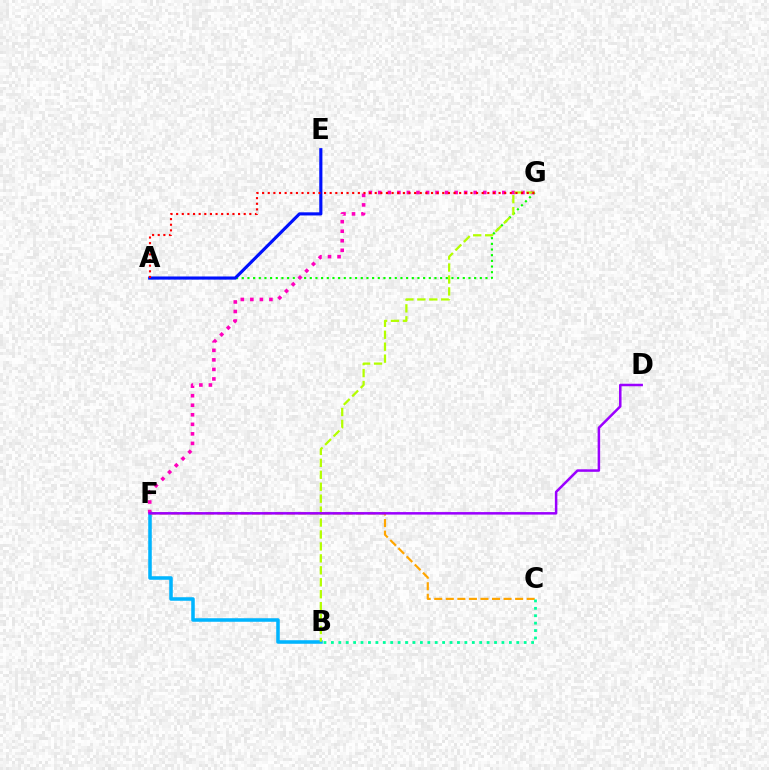{('B', 'F'): [{'color': '#00b5ff', 'line_style': 'solid', 'thickness': 2.55}], ('C', 'F'): [{'color': '#ffa500', 'line_style': 'dashed', 'thickness': 1.57}], ('A', 'G'): [{'color': '#08ff00', 'line_style': 'dotted', 'thickness': 1.54}, {'color': '#ff0000', 'line_style': 'dotted', 'thickness': 1.53}], ('B', 'C'): [{'color': '#00ff9d', 'line_style': 'dotted', 'thickness': 2.01}], ('F', 'G'): [{'color': '#ff00bd', 'line_style': 'dotted', 'thickness': 2.59}], ('A', 'E'): [{'color': '#0010ff', 'line_style': 'solid', 'thickness': 2.26}], ('B', 'G'): [{'color': '#b3ff00', 'line_style': 'dashed', 'thickness': 1.62}], ('D', 'F'): [{'color': '#9b00ff', 'line_style': 'solid', 'thickness': 1.81}]}